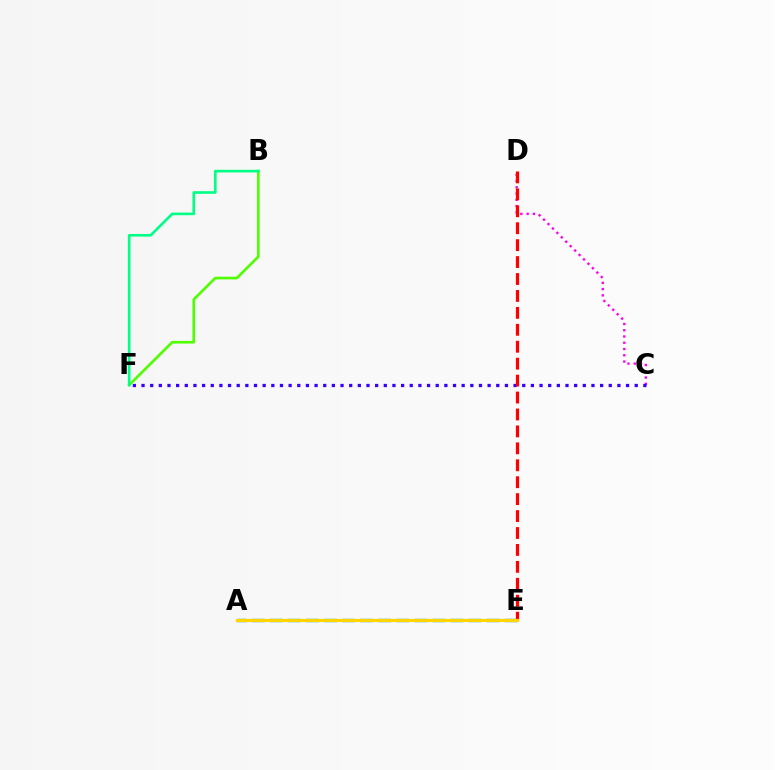{('B', 'F'): [{'color': '#4fff00', 'line_style': 'solid', 'thickness': 1.92}, {'color': '#00ff86', 'line_style': 'solid', 'thickness': 1.91}], ('A', 'E'): [{'color': '#009eff', 'line_style': 'dashed', 'thickness': 2.46}, {'color': '#ffd500', 'line_style': 'solid', 'thickness': 2.32}], ('C', 'D'): [{'color': '#ff00ed', 'line_style': 'dotted', 'thickness': 1.7}], ('C', 'F'): [{'color': '#3700ff', 'line_style': 'dotted', 'thickness': 2.35}], ('D', 'E'): [{'color': '#ff0000', 'line_style': 'dashed', 'thickness': 2.3}]}